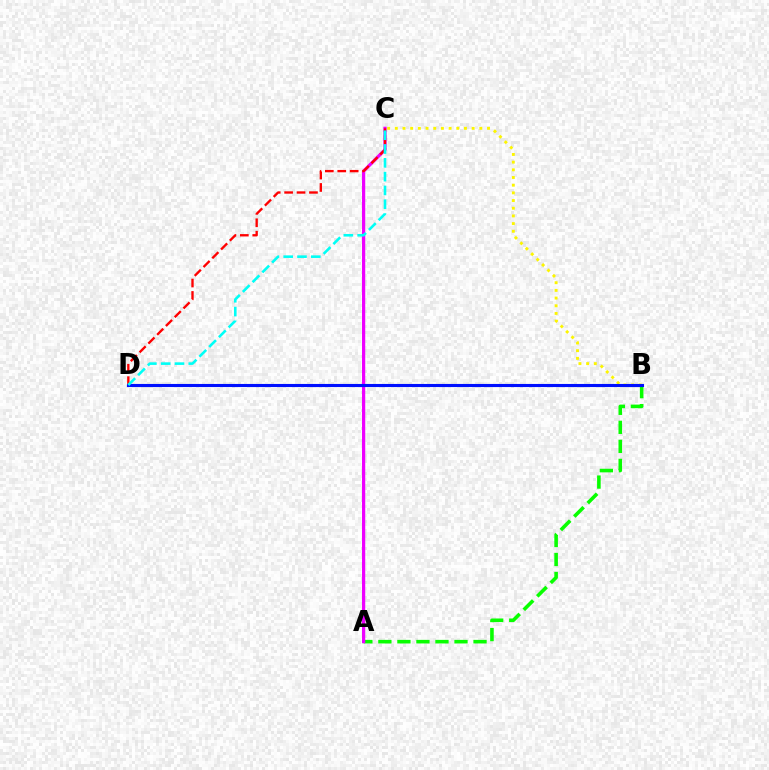{('B', 'C'): [{'color': '#fcf500', 'line_style': 'dotted', 'thickness': 2.09}], ('A', 'B'): [{'color': '#08ff00', 'line_style': 'dashed', 'thickness': 2.59}], ('A', 'C'): [{'color': '#ee00ff', 'line_style': 'solid', 'thickness': 2.32}], ('C', 'D'): [{'color': '#ff0000', 'line_style': 'dashed', 'thickness': 1.69}, {'color': '#00fff6', 'line_style': 'dashed', 'thickness': 1.87}], ('B', 'D'): [{'color': '#0010ff', 'line_style': 'solid', 'thickness': 2.23}]}